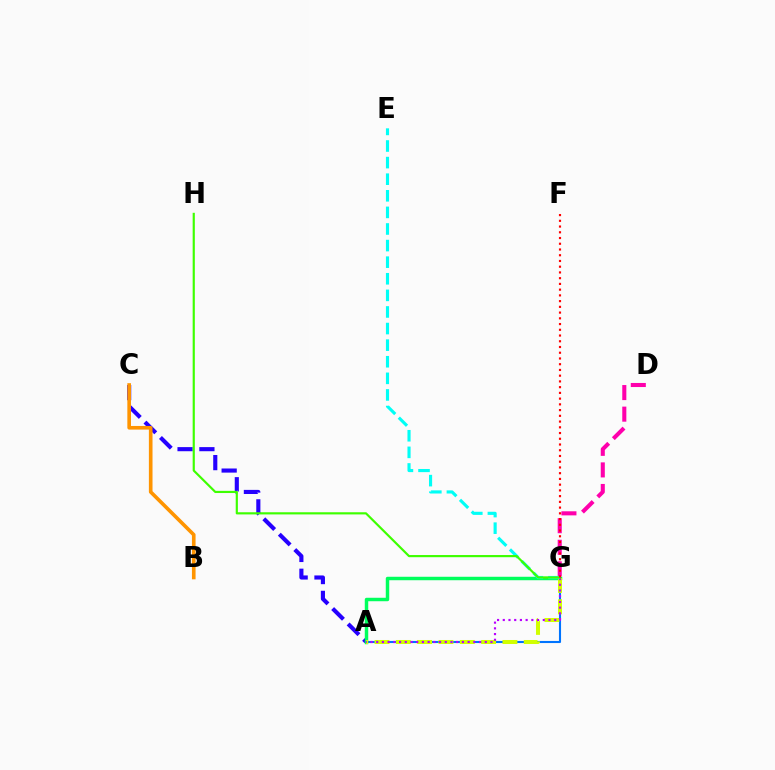{('A', 'C'): [{'color': '#2500ff', 'line_style': 'dashed', 'thickness': 2.97}], ('B', 'C'): [{'color': '#ff9400', 'line_style': 'solid', 'thickness': 2.62}], ('A', 'G'): [{'color': '#0074ff', 'line_style': 'solid', 'thickness': 1.51}, {'color': '#00ff5c', 'line_style': 'solid', 'thickness': 2.49}, {'color': '#d1ff00', 'line_style': 'dashed', 'thickness': 2.9}, {'color': '#b900ff', 'line_style': 'dotted', 'thickness': 1.55}], ('D', 'G'): [{'color': '#ff00ac', 'line_style': 'dashed', 'thickness': 2.93}], ('E', 'G'): [{'color': '#00fff6', 'line_style': 'dashed', 'thickness': 2.25}], ('G', 'H'): [{'color': '#3dff00', 'line_style': 'solid', 'thickness': 1.56}], ('F', 'G'): [{'color': '#ff0000', 'line_style': 'dotted', 'thickness': 1.56}]}